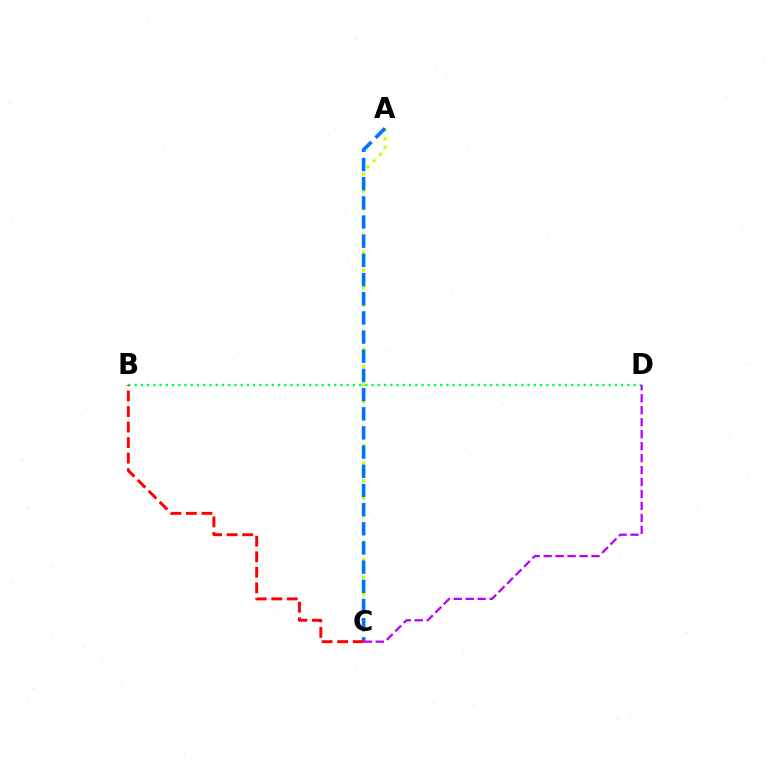{('B', 'D'): [{'color': '#00ff5c', 'line_style': 'dotted', 'thickness': 1.69}], ('A', 'C'): [{'color': '#d1ff00', 'line_style': 'dotted', 'thickness': 2.38}, {'color': '#0074ff', 'line_style': 'dashed', 'thickness': 2.6}], ('C', 'D'): [{'color': '#b900ff', 'line_style': 'dashed', 'thickness': 1.63}], ('B', 'C'): [{'color': '#ff0000', 'line_style': 'dashed', 'thickness': 2.11}]}